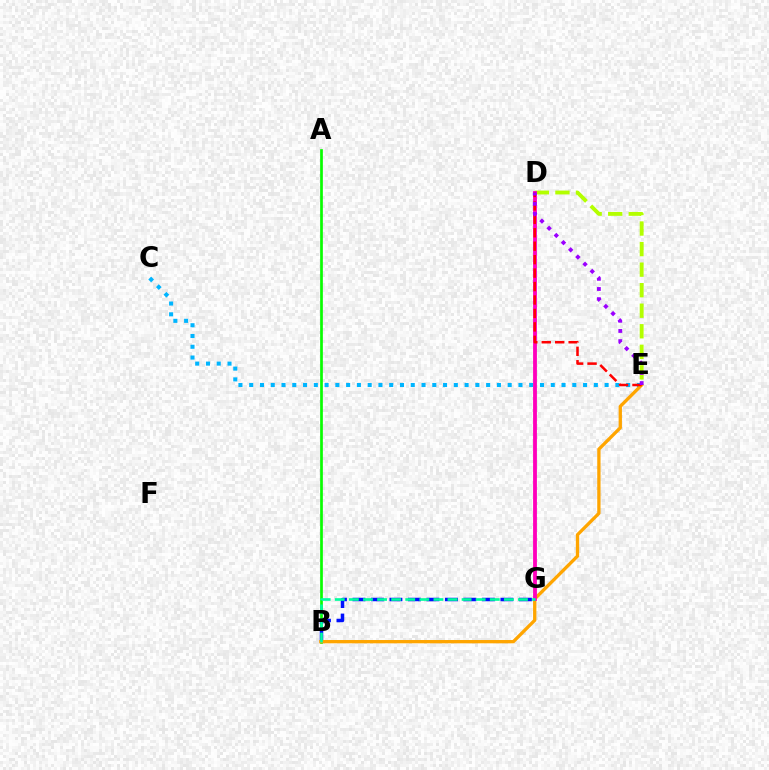{('C', 'E'): [{'color': '#00b5ff', 'line_style': 'dotted', 'thickness': 2.93}], ('D', 'E'): [{'color': '#b3ff00', 'line_style': 'dashed', 'thickness': 2.79}, {'color': '#ff0000', 'line_style': 'dashed', 'thickness': 1.83}, {'color': '#9b00ff', 'line_style': 'dotted', 'thickness': 2.76}], ('A', 'B'): [{'color': '#08ff00', 'line_style': 'solid', 'thickness': 1.95}], ('B', 'G'): [{'color': '#0010ff', 'line_style': 'dashed', 'thickness': 2.51}, {'color': '#00ff9d', 'line_style': 'dashed', 'thickness': 1.91}], ('B', 'E'): [{'color': '#ffa500', 'line_style': 'solid', 'thickness': 2.38}], ('D', 'G'): [{'color': '#ff00bd', 'line_style': 'solid', 'thickness': 2.75}]}